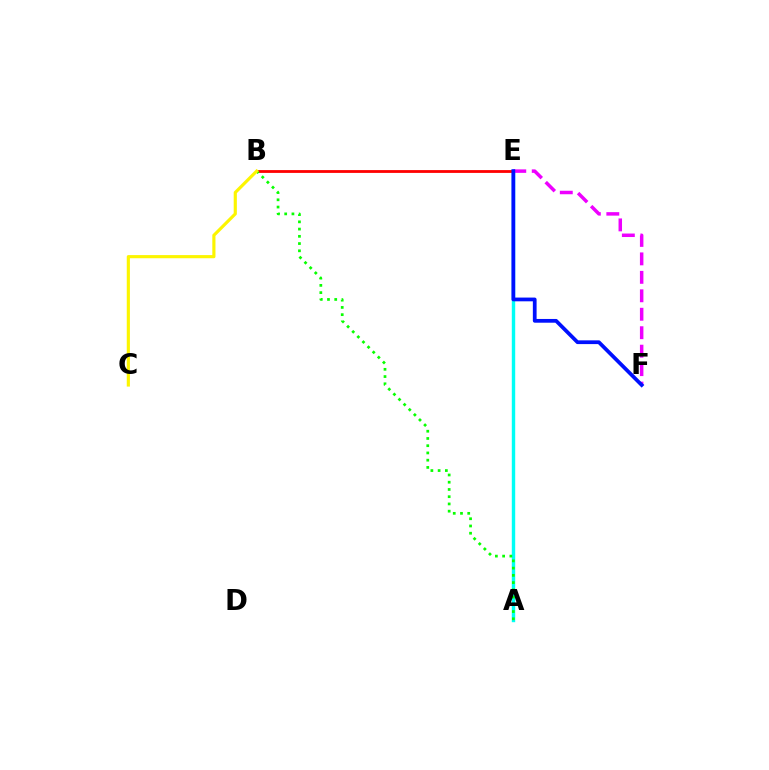{('A', 'E'): [{'color': '#00fff6', 'line_style': 'solid', 'thickness': 2.45}], ('E', 'F'): [{'color': '#ee00ff', 'line_style': 'dashed', 'thickness': 2.51}, {'color': '#0010ff', 'line_style': 'solid', 'thickness': 2.7}], ('B', 'E'): [{'color': '#ff0000', 'line_style': 'solid', 'thickness': 2.02}], ('A', 'B'): [{'color': '#08ff00', 'line_style': 'dotted', 'thickness': 1.97}], ('B', 'C'): [{'color': '#fcf500', 'line_style': 'solid', 'thickness': 2.27}]}